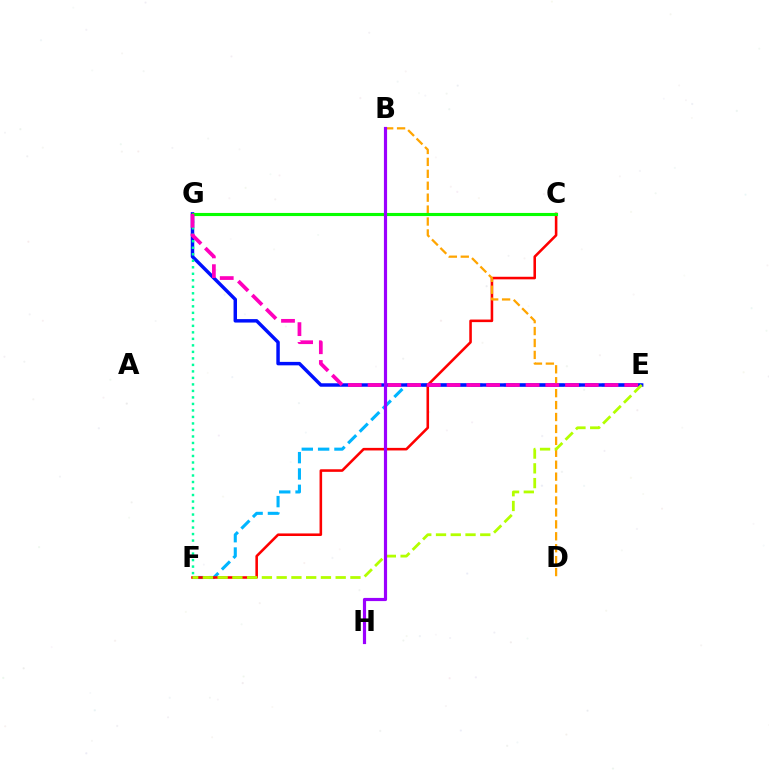{('E', 'F'): [{'color': '#00b5ff', 'line_style': 'dashed', 'thickness': 2.22}, {'color': '#b3ff00', 'line_style': 'dashed', 'thickness': 2.0}], ('E', 'G'): [{'color': '#0010ff', 'line_style': 'solid', 'thickness': 2.49}, {'color': '#ff00bd', 'line_style': 'dashed', 'thickness': 2.68}], ('C', 'F'): [{'color': '#ff0000', 'line_style': 'solid', 'thickness': 1.85}], ('B', 'D'): [{'color': '#ffa500', 'line_style': 'dashed', 'thickness': 1.62}], ('F', 'G'): [{'color': '#00ff9d', 'line_style': 'dotted', 'thickness': 1.77}], ('C', 'G'): [{'color': '#08ff00', 'line_style': 'solid', 'thickness': 2.25}], ('B', 'H'): [{'color': '#9b00ff', 'line_style': 'solid', 'thickness': 2.28}]}